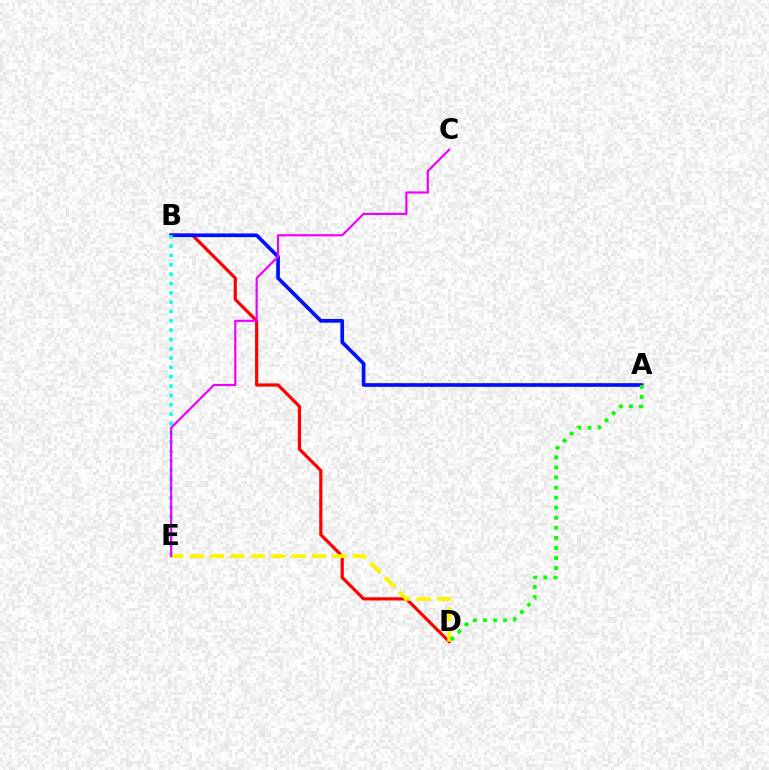{('B', 'D'): [{'color': '#ff0000', 'line_style': 'solid', 'thickness': 2.3}], ('A', 'B'): [{'color': '#0010ff', 'line_style': 'solid', 'thickness': 2.64}], ('B', 'E'): [{'color': '#00fff6', 'line_style': 'dotted', 'thickness': 2.54}], ('D', 'E'): [{'color': '#fcf500', 'line_style': 'dashed', 'thickness': 2.77}], ('C', 'E'): [{'color': '#ee00ff', 'line_style': 'solid', 'thickness': 1.57}], ('A', 'D'): [{'color': '#08ff00', 'line_style': 'dotted', 'thickness': 2.74}]}